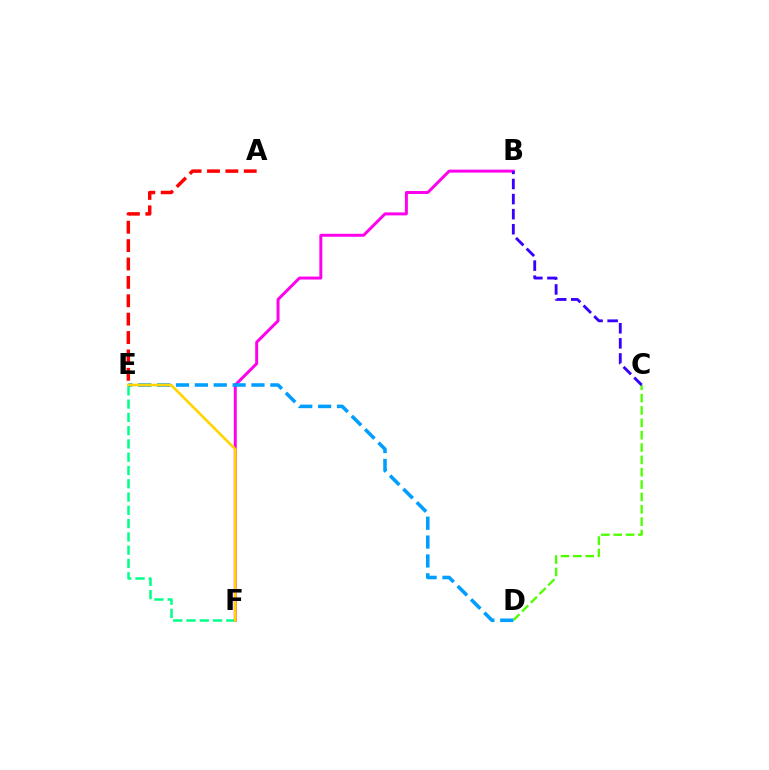{('B', 'F'): [{'color': '#ff00ed', 'line_style': 'solid', 'thickness': 2.13}], ('E', 'F'): [{'color': '#00ff86', 'line_style': 'dashed', 'thickness': 1.8}, {'color': '#ffd500', 'line_style': 'solid', 'thickness': 1.92}], ('C', 'D'): [{'color': '#4fff00', 'line_style': 'dashed', 'thickness': 1.68}], ('B', 'C'): [{'color': '#3700ff', 'line_style': 'dashed', 'thickness': 2.05}], ('A', 'E'): [{'color': '#ff0000', 'line_style': 'dashed', 'thickness': 2.5}], ('D', 'E'): [{'color': '#009eff', 'line_style': 'dashed', 'thickness': 2.56}]}